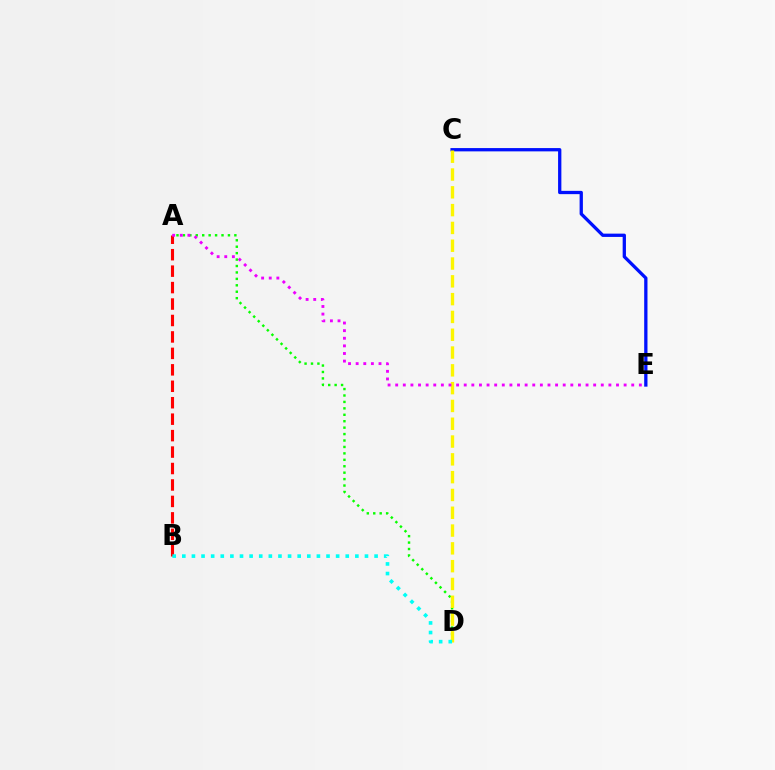{('A', 'D'): [{'color': '#08ff00', 'line_style': 'dotted', 'thickness': 1.75}], ('C', 'E'): [{'color': '#0010ff', 'line_style': 'solid', 'thickness': 2.37}], ('A', 'B'): [{'color': '#ff0000', 'line_style': 'dashed', 'thickness': 2.23}], ('C', 'D'): [{'color': '#fcf500', 'line_style': 'dashed', 'thickness': 2.42}], ('A', 'E'): [{'color': '#ee00ff', 'line_style': 'dotted', 'thickness': 2.07}], ('B', 'D'): [{'color': '#00fff6', 'line_style': 'dotted', 'thickness': 2.61}]}